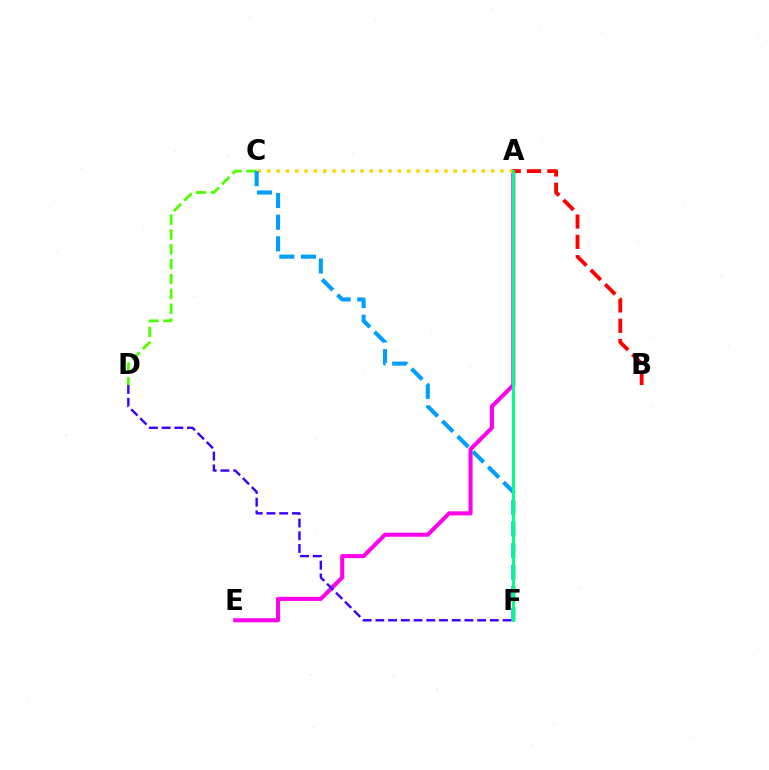{('A', 'E'): [{'color': '#ff00ed', 'line_style': 'solid', 'thickness': 2.93}], ('A', 'C'): [{'color': '#ffd500', 'line_style': 'dotted', 'thickness': 2.53}], ('C', 'D'): [{'color': '#4fff00', 'line_style': 'dashed', 'thickness': 2.02}], ('D', 'F'): [{'color': '#3700ff', 'line_style': 'dashed', 'thickness': 1.73}], ('A', 'B'): [{'color': '#ff0000', 'line_style': 'dashed', 'thickness': 2.76}], ('C', 'F'): [{'color': '#009eff', 'line_style': 'dashed', 'thickness': 2.94}], ('A', 'F'): [{'color': '#00ff86', 'line_style': 'solid', 'thickness': 2.1}]}